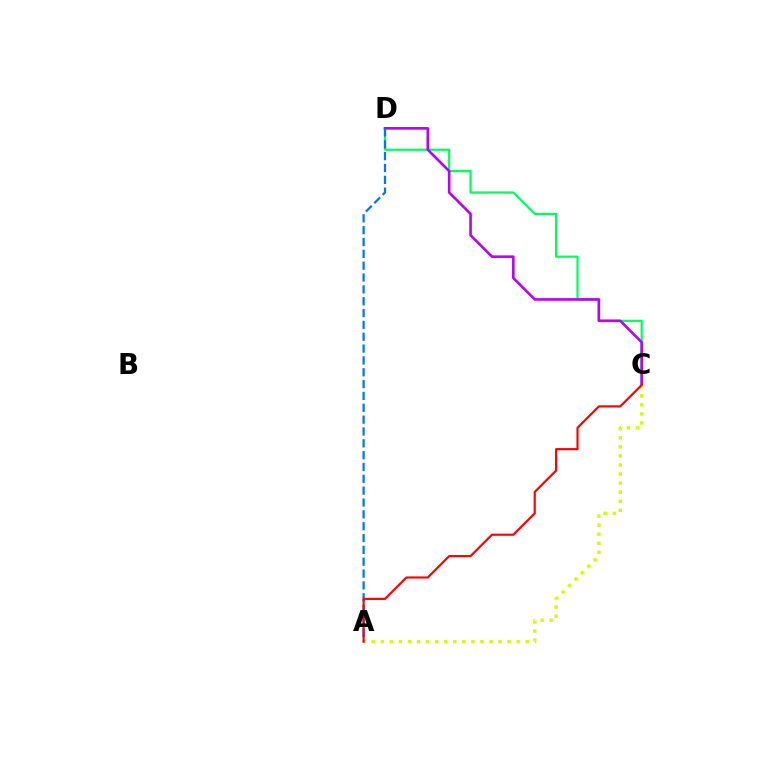{('C', 'D'): [{'color': '#00ff5c', 'line_style': 'solid', 'thickness': 1.6}, {'color': '#b900ff', 'line_style': 'solid', 'thickness': 1.89}], ('A', 'D'): [{'color': '#0074ff', 'line_style': 'dashed', 'thickness': 1.61}], ('A', 'C'): [{'color': '#d1ff00', 'line_style': 'dotted', 'thickness': 2.46}, {'color': '#ff0000', 'line_style': 'solid', 'thickness': 1.56}]}